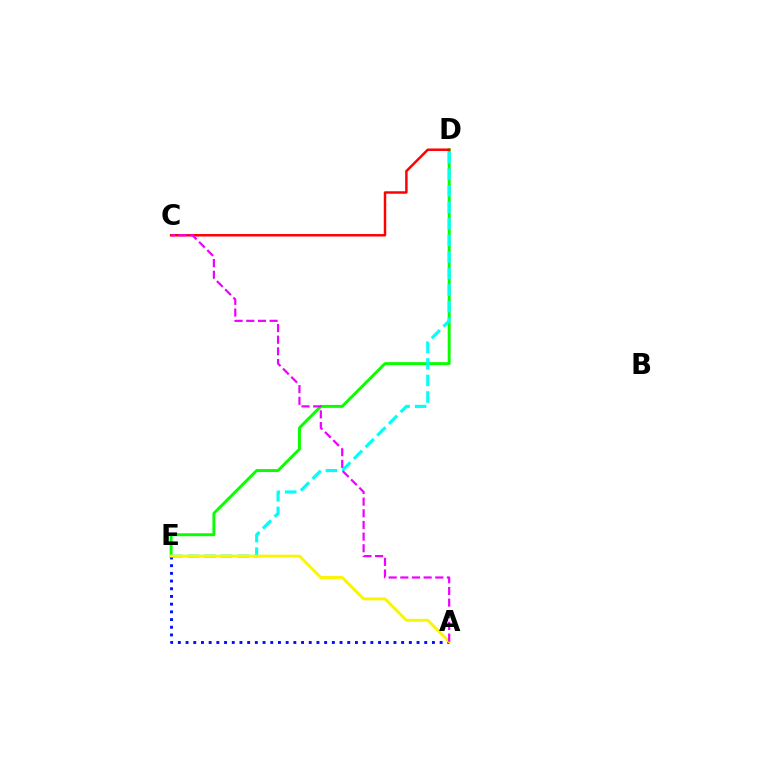{('D', 'E'): [{'color': '#08ff00', 'line_style': 'solid', 'thickness': 2.11}, {'color': '#00fff6', 'line_style': 'dashed', 'thickness': 2.25}], ('A', 'E'): [{'color': '#0010ff', 'line_style': 'dotted', 'thickness': 2.09}, {'color': '#fcf500', 'line_style': 'solid', 'thickness': 2.1}], ('C', 'D'): [{'color': '#ff0000', 'line_style': 'solid', 'thickness': 1.78}], ('A', 'C'): [{'color': '#ee00ff', 'line_style': 'dashed', 'thickness': 1.58}]}